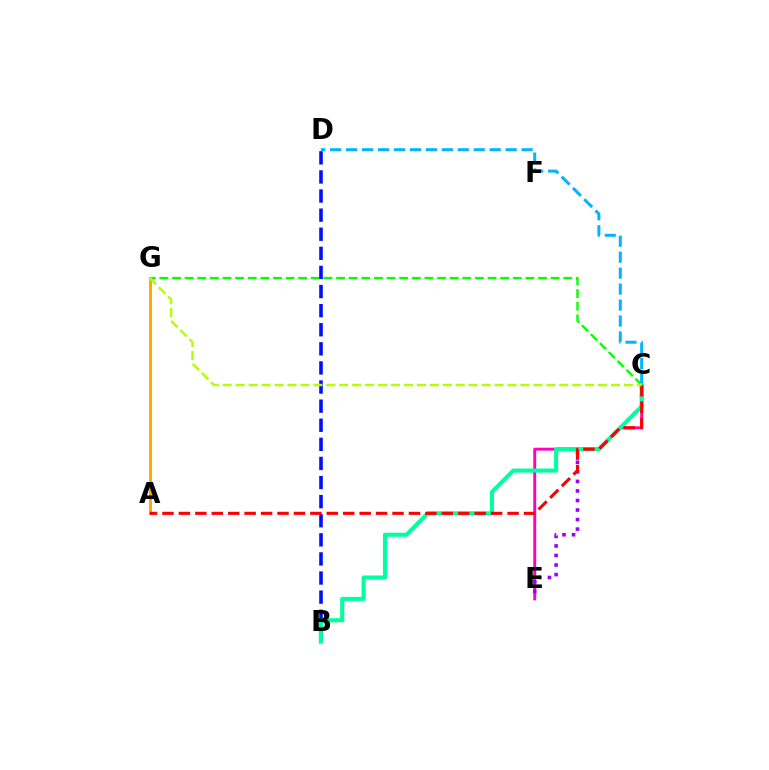{('C', 'G'): [{'color': '#08ff00', 'line_style': 'dashed', 'thickness': 1.71}, {'color': '#b3ff00', 'line_style': 'dashed', 'thickness': 1.76}], ('C', 'E'): [{'color': '#ff00bd', 'line_style': 'solid', 'thickness': 2.1}, {'color': '#9b00ff', 'line_style': 'dotted', 'thickness': 2.59}], ('A', 'G'): [{'color': '#ffa500', 'line_style': 'solid', 'thickness': 2.07}], ('B', 'D'): [{'color': '#0010ff', 'line_style': 'dashed', 'thickness': 2.59}], ('C', 'D'): [{'color': '#00b5ff', 'line_style': 'dashed', 'thickness': 2.17}], ('B', 'C'): [{'color': '#00ff9d', 'line_style': 'solid', 'thickness': 2.92}], ('A', 'C'): [{'color': '#ff0000', 'line_style': 'dashed', 'thickness': 2.23}]}